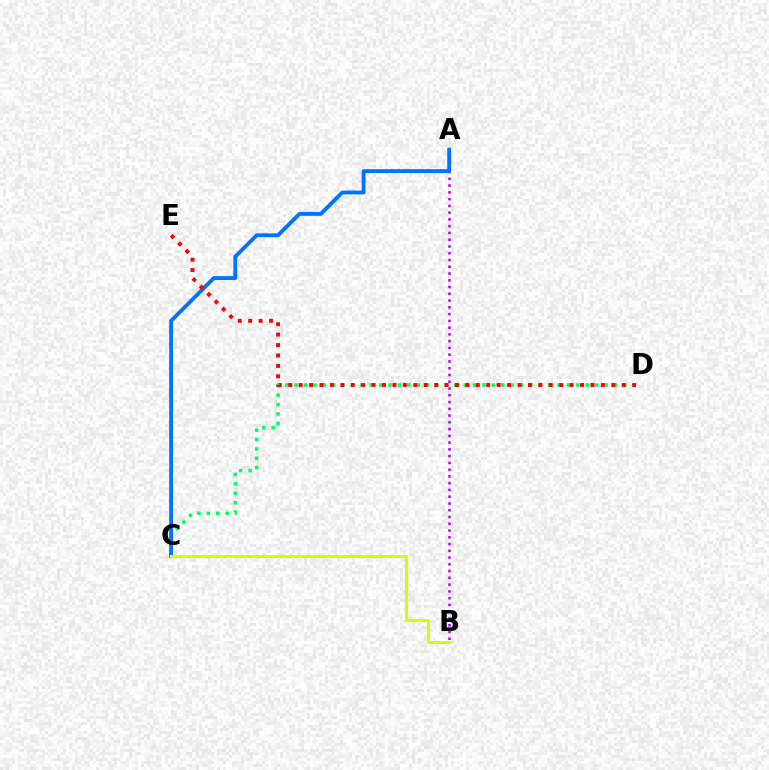{('C', 'D'): [{'color': '#00ff5c', 'line_style': 'dotted', 'thickness': 2.55}], ('A', 'B'): [{'color': '#b900ff', 'line_style': 'dotted', 'thickness': 1.84}], ('A', 'C'): [{'color': '#0074ff', 'line_style': 'solid', 'thickness': 2.79}], ('B', 'C'): [{'color': '#d1ff00', 'line_style': 'solid', 'thickness': 2.17}], ('D', 'E'): [{'color': '#ff0000', 'line_style': 'dotted', 'thickness': 2.83}]}